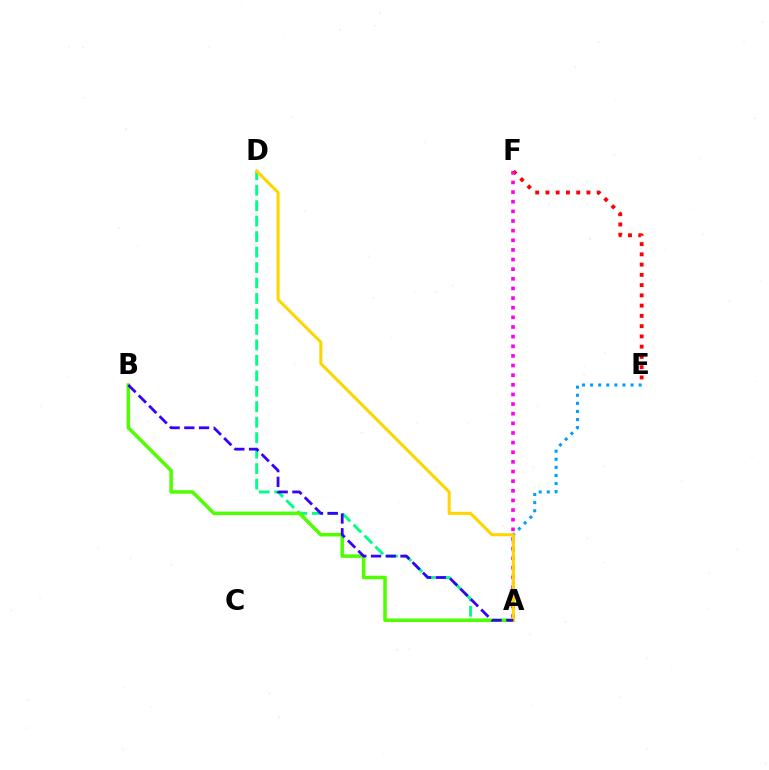{('E', 'F'): [{'color': '#ff0000', 'line_style': 'dotted', 'thickness': 2.79}], ('A', 'D'): [{'color': '#00ff86', 'line_style': 'dashed', 'thickness': 2.1}, {'color': '#ffd500', 'line_style': 'solid', 'thickness': 2.2}], ('A', 'B'): [{'color': '#4fff00', 'line_style': 'solid', 'thickness': 2.54}, {'color': '#3700ff', 'line_style': 'dashed', 'thickness': 2.0}], ('A', 'E'): [{'color': '#009eff', 'line_style': 'dotted', 'thickness': 2.2}], ('A', 'F'): [{'color': '#ff00ed', 'line_style': 'dotted', 'thickness': 2.62}]}